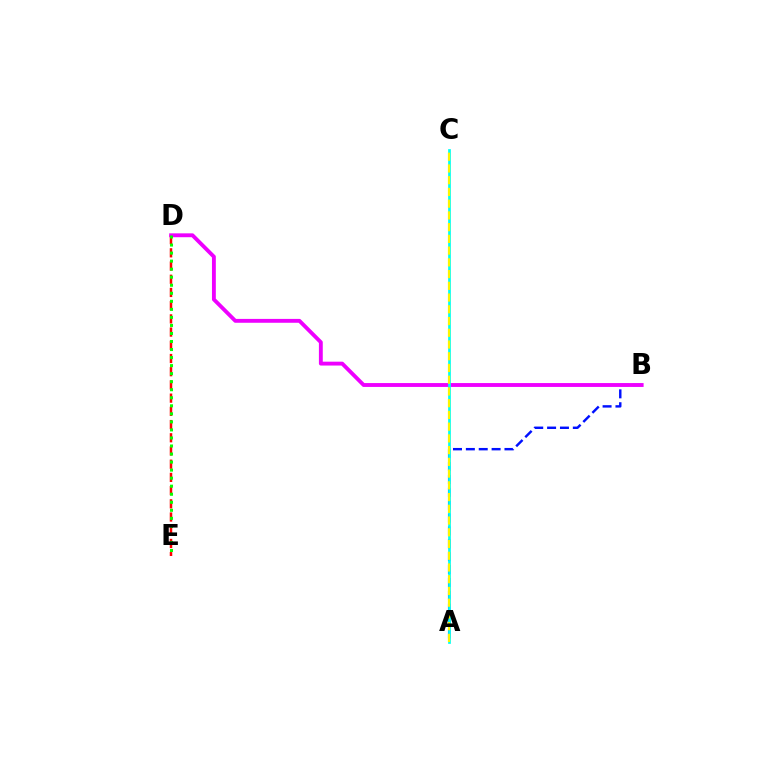{('A', 'B'): [{'color': '#0010ff', 'line_style': 'dashed', 'thickness': 1.75}], ('D', 'E'): [{'color': '#ff0000', 'line_style': 'dashed', 'thickness': 1.79}, {'color': '#08ff00', 'line_style': 'dotted', 'thickness': 2.18}], ('B', 'D'): [{'color': '#ee00ff', 'line_style': 'solid', 'thickness': 2.78}], ('A', 'C'): [{'color': '#00fff6', 'line_style': 'solid', 'thickness': 1.96}, {'color': '#fcf500', 'line_style': 'dashed', 'thickness': 1.59}]}